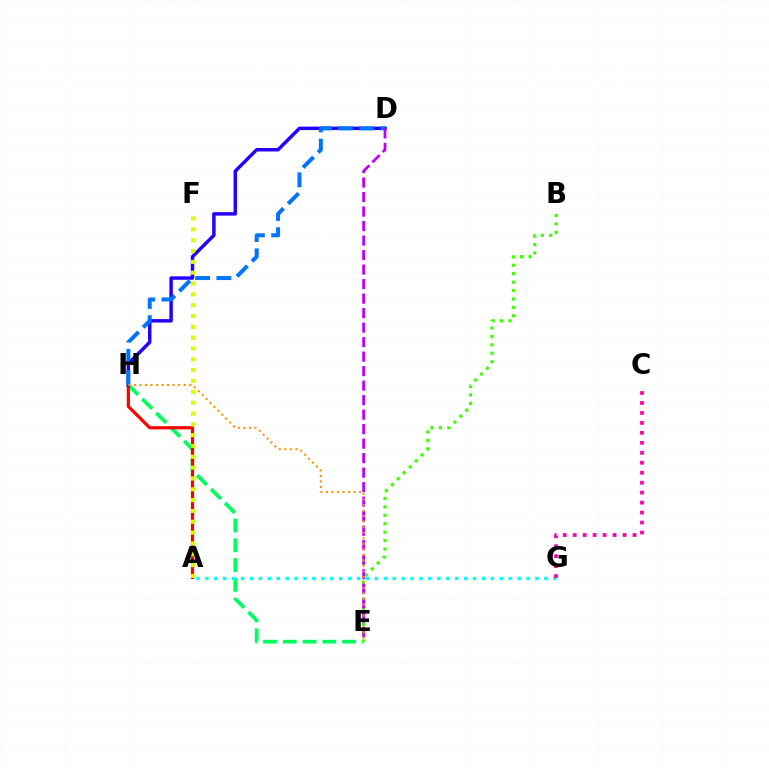{('E', 'H'): [{'color': '#00ff5c', 'line_style': 'dashed', 'thickness': 2.69}, {'color': '#ff9400', 'line_style': 'dotted', 'thickness': 1.5}], ('A', 'H'): [{'color': '#ff0000', 'line_style': 'solid', 'thickness': 2.3}], ('D', 'H'): [{'color': '#2500ff', 'line_style': 'solid', 'thickness': 2.5}, {'color': '#0074ff', 'line_style': 'dashed', 'thickness': 2.89}], ('A', 'F'): [{'color': '#d1ff00', 'line_style': 'dotted', 'thickness': 2.94}], ('B', 'E'): [{'color': '#3dff00', 'line_style': 'dotted', 'thickness': 2.29}], ('D', 'E'): [{'color': '#b900ff', 'line_style': 'dashed', 'thickness': 1.97}], ('A', 'G'): [{'color': '#00fff6', 'line_style': 'dotted', 'thickness': 2.42}], ('C', 'G'): [{'color': '#ff00ac', 'line_style': 'dotted', 'thickness': 2.71}]}